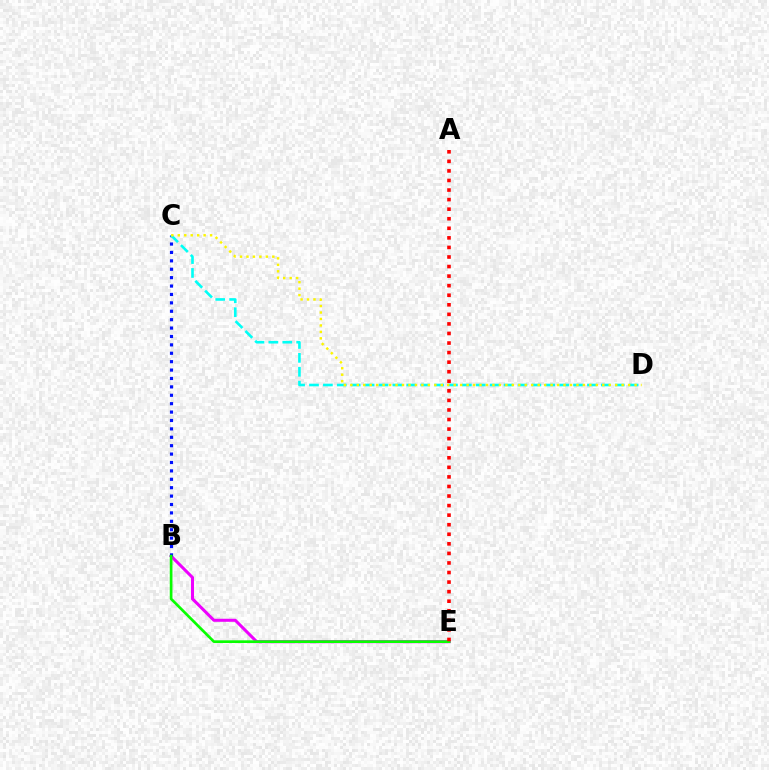{('B', 'E'): [{'color': '#ee00ff', 'line_style': 'solid', 'thickness': 2.19}, {'color': '#08ff00', 'line_style': 'solid', 'thickness': 1.93}], ('B', 'C'): [{'color': '#0010ff', 'line_style': 'dotted', 'thickness': 2.28}], ('C', 'D'): [{'color': '#00fff6', 'line_style': 'dashed', 'thickness': 1.89}, {'color': '#fcf500', 'line_style': 'dotted', 'thickness': 1.76}], ('A', 'E'): [{'color': '#ff0000', 'line_style': 'dotted', 'thickness': 2.6}]}